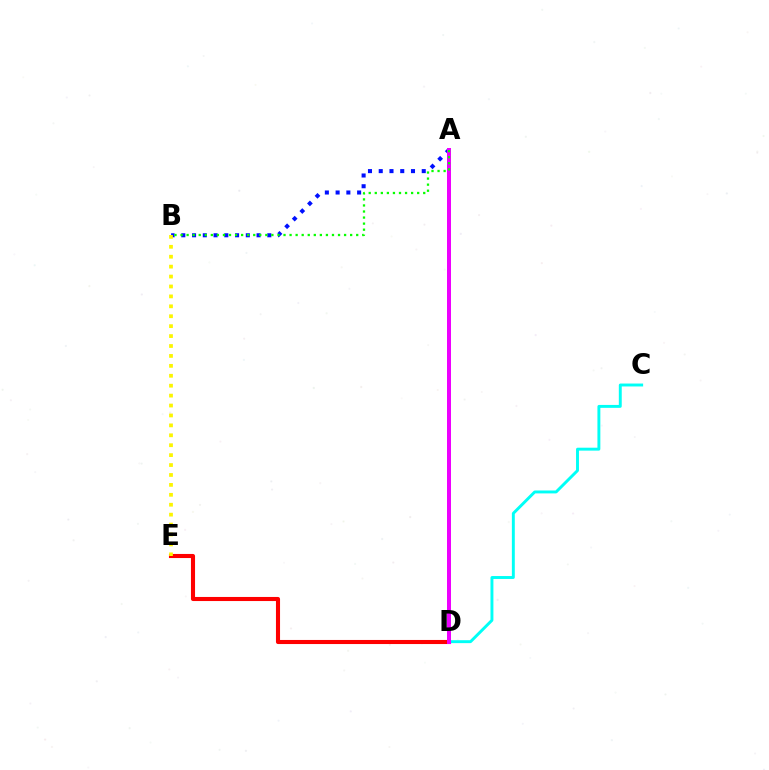{('D', 'E'): [{'color': '#ff0000', 'line_style': 'solid', 'thickness': 2.94}], ('A', 'B'): [{'color': '#0010ff', 'line_style': 'dotted', 'thickness': 2.92}, {'color': '#08ff00', 'line_style': 'dotted', 'thickness': 1.65}], ('C', 'D'): [{'color': '#00fff6', 'line_style': 'solid', 'thickness': 2.1}], ('A', 'D'): [{'color': '#ee00ff', 'line_style': 'solid', 'thickness': 2.88}], ('B', 'E'): [{'color': '#fcf500', 'line_style': 'dotted', 'thickness': 2.7}]}